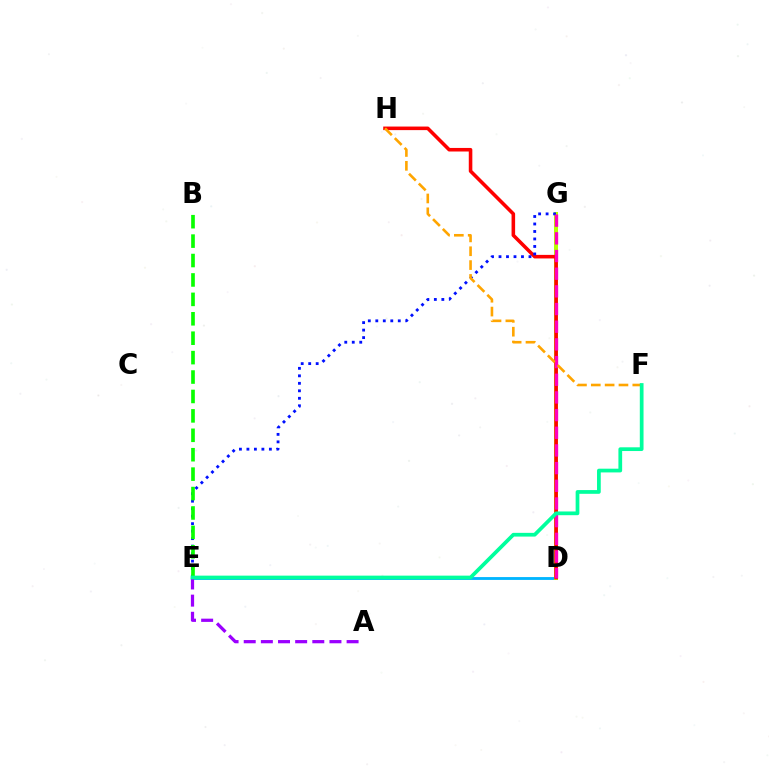{('D', 'E'): [{'color': '#00b5ff', 'line_style': 'solid', 'thickness': 2.05}], ('D', 'G'): [{'color': '#b3ff00', 'line_style': 'solid', 'thickness': 2.89}, {'color': '#ff00bd', 'line_style': 'dashed', 'thickness': 2.4}], ('D', 'H'): [{'color': '#ff0000', 'line_style': 'solid', 'thickness': 2.57}], ('A', 'E'): [{'color': '#9b00ff', 'line_style': 'dashed', 'thickness': 2.33}], ('E', 'G'): [{'color': '#0010ff', 'line_style': 'dotted', 'thickness': 2.03}], ('F', 'H'): [{'color': '#ffa500', 'line_style': 'dashed', 'thickness': 1.88}], ('B', 'E'): [{'color': '#08ff00', 'line_style': 'dashed', 'thickness': 2.64}], ('E', 'F'): [{'color': '#00ff9d', 'line_style': 'solid', 'thickness': 2.69}]}